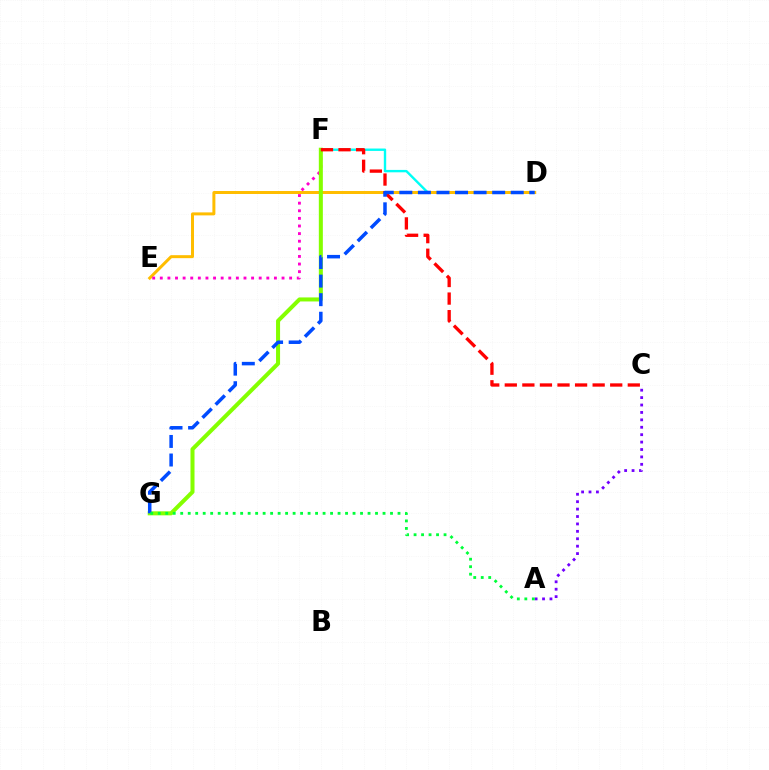{('D', 'F'): [{'color': '#00fff6', 'line_style': 'solid', 'thickness': 1.72}], ('D', 'E'): [{'color': '#ffbd00', 'line_style': 'solid', 'thickness': 2.15}], ('E', 'F'): [{'color': '#ff00cf', 'line_style': 'dotted', 'thickness': 2.07}], ('A', 'C'): [{'color': '#7200ff', 'line_style': 'dotted', 'thickness': 2.01}], ('F', 'G'): [{'color': '#84ff00', 'line_style': 'solid', 'thickness': 2.9}], ('C', 'F'): [{'color': '#ff0000', 'line_style': 'dashed', 'thickness': 2.39}], ('D', 'G'): [{'color': '#004bff', 'line_style': 'dashed', 'thickness': 2.52}], ('A', 'G'): [{'color': '#00ff39', 'line_style': 'dotted', 'thickness': 2.04}]}